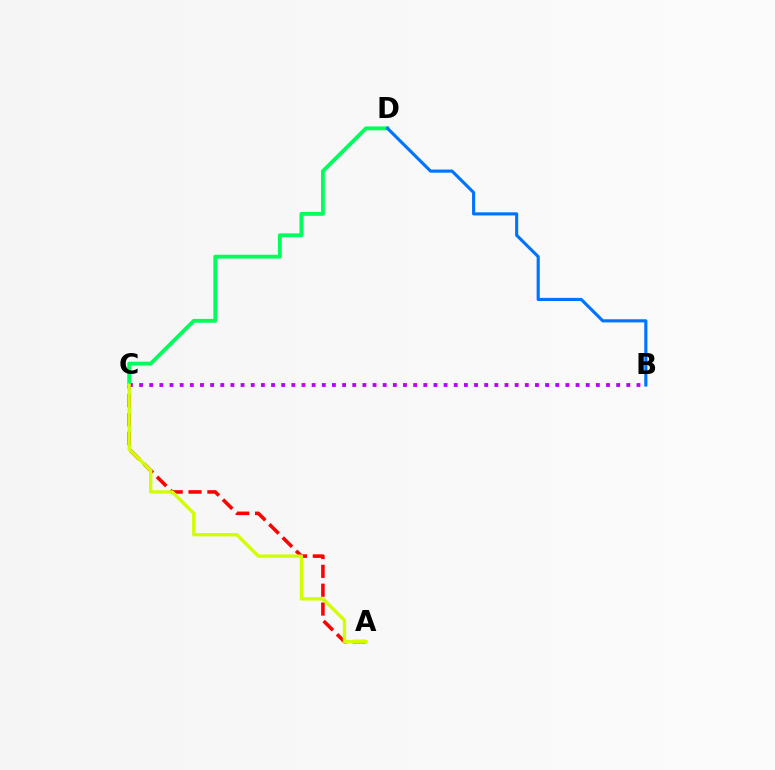{('A', 'C'): [{'color': '#ff0000', 'line_style': 'dashed', 'thickness': 2.56}, {'color': '#d1ff00', 'line_style': 'solid', 'thickness': 2.4}], ('C', 'D'): [{'color': '#00ff5c', 'line_style': 'solid', 'thickness': 2.77}], ('B', 'C'): [{'color': '#b900ff', 'line_style': 'dotted', 'thickness': 2.76}], ('B', 'D'): [{'color': '#0074ff', 'line_style': 'solid', 'thickness': 2.25}]}